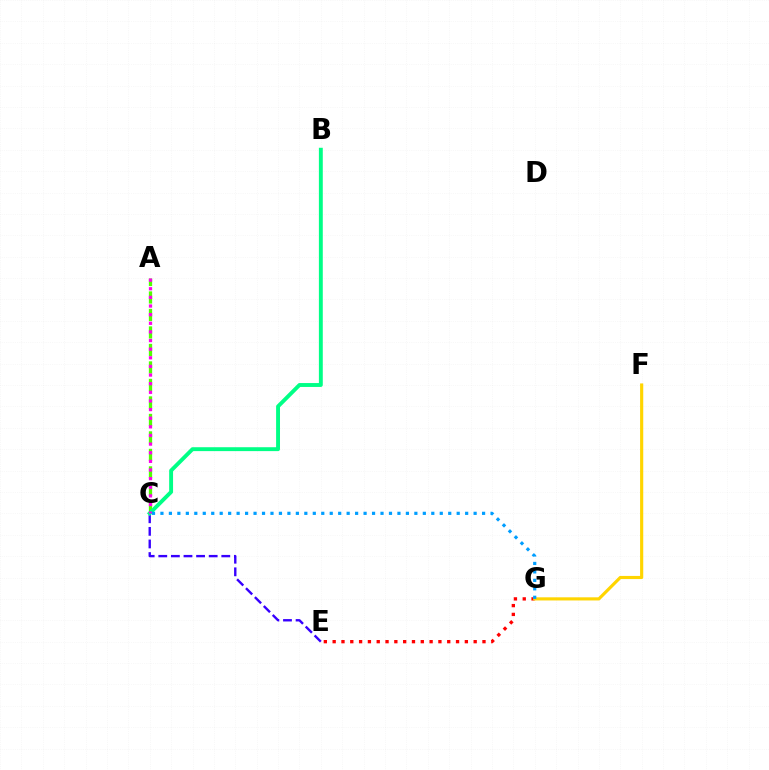{('C', 'E'): [{'color': '#3700ff', 'line_style': 'dashed', 'thickness': 1.71}], ('E', 'G'): [{'color': '#ff0000', 'line_style': 'dotted', 'thickness': 2.39}], ('A', 'C'): [{'color': '#4fff00', 'line_style': 'dashed', 'thickness': 2.38}, {'color': '#ff00ed', 'line_style': 'dotted', 'thickness': 2.34}], ('B', 'C'): [{'color': '#00ff86', 'line_style': 'solid', 'thickness': 2.81}], ('F', 'G'): [{'color': '#ffd500', 'line_style': 'solid', 'thickness': 2.26}], ('C', 'G'): [{'color': '#009eff', 'line_style': 'dotted', 'thickness': 2.3}]}